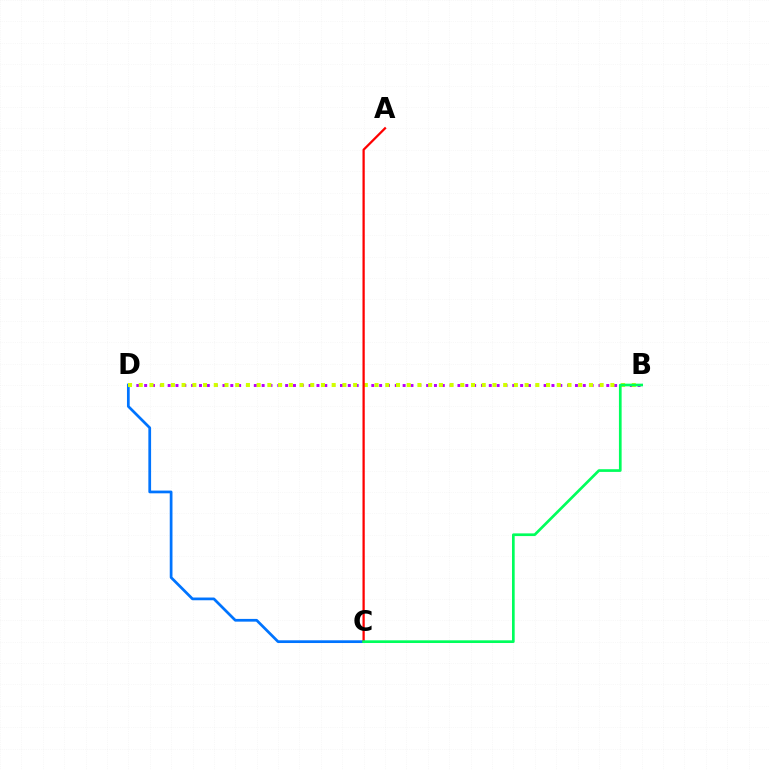{('C', 'D'): [{'color': '#0074ff', 'line_style': 'solid', 'thickness': 1.97}], ('B', 'D'): [{'color': '#b900ff', 'line_style': 'dotted', 'thickness': 2.13}, {'color': '#d1ff00', 'line_style': 'dotted', 'thickness': 2.91}], ('A', 'C'): [{'color': '#ff0000', 'line_style': 'solid', 'thickness': 1.63}], ('B', 'C'): [{'color': '#00ff5c', 'line_style': 'solid', 'thickness': 1.94}]}